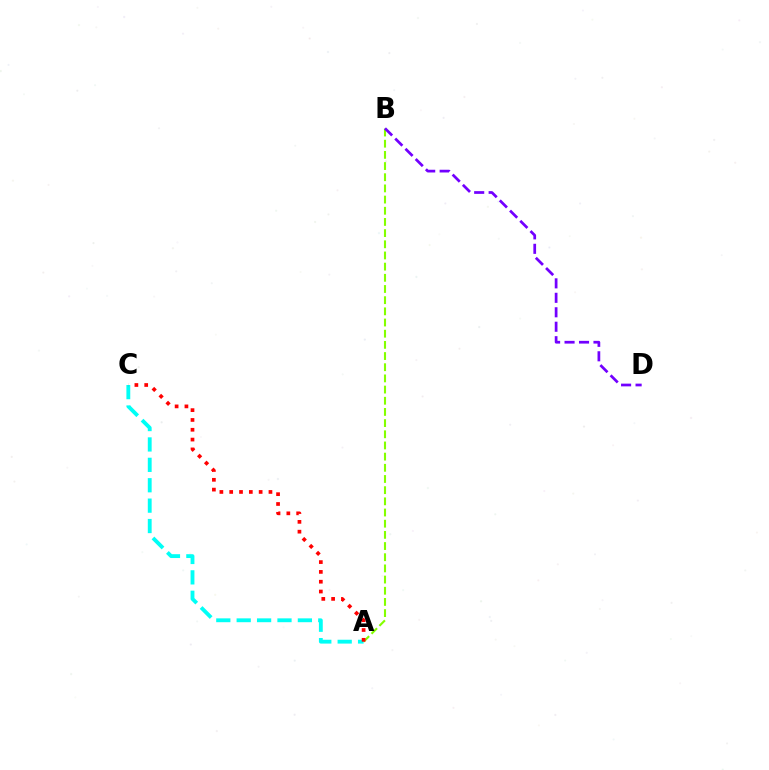{('A', 'B'): [{'color': '#84ff00', 'line_style': 'dashed', 'thickness': 1.52}], ('A', 'C'): [{'color': '#00fff6', 'line_style': 'dashed', 'thickness': 2.77}, {'color': '#ff0000', 'line_style': 'dotted', 'thickness': 2.67}], ('B', 'D'): [{'color': '#7200ff', 'line_style': 'dashed', 'thickness': 1.97}]}